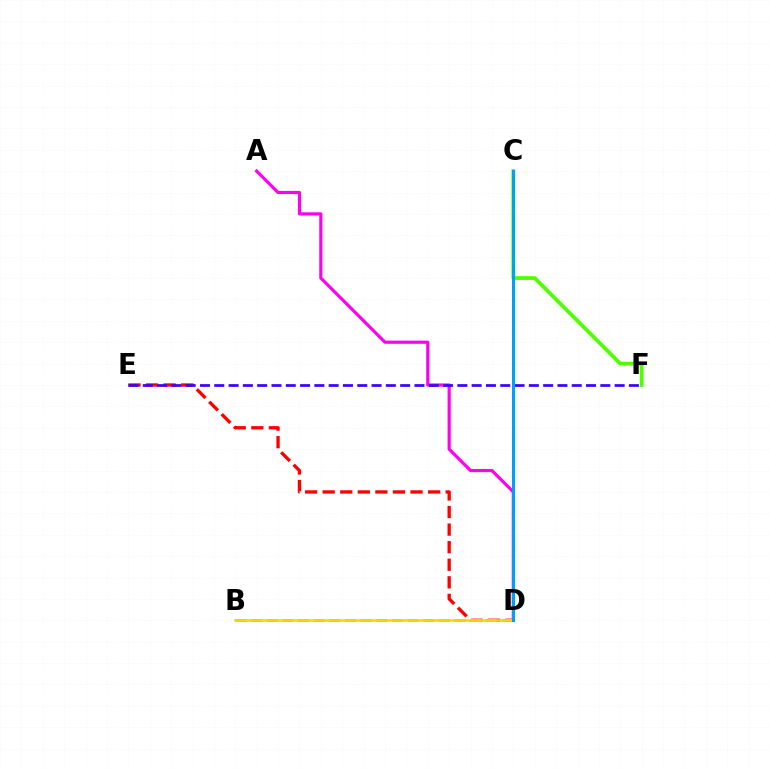{('D', 'E'): [{'color': '#ff0000', 'line_style': 'dashed', 'thickness': 2.39}], ('B', 'D'): [{'color': '#00ff86', 'line_style': 'dashed', 'thickness': 2.13}, {'color': '#ffd500', 'line_style': 'solid', 'thickness': 1.86}], ('A', 'D'): [{'color': '#ff00ed', 'line_style': 'solid', 'thickness': 2.28}], ('C', 'F'): [{'color': '#4fff00', 'line_style': 'solid', 'thickness': 2.71}], ('E', 'F'): [{'color': '#3700ff', 'line_style': 'dashed', 'thickness': 1.94}], ('C', 'D'): [{'color': '#009eff', 'line_style': 'solid', 'thickness': 2.15}]}